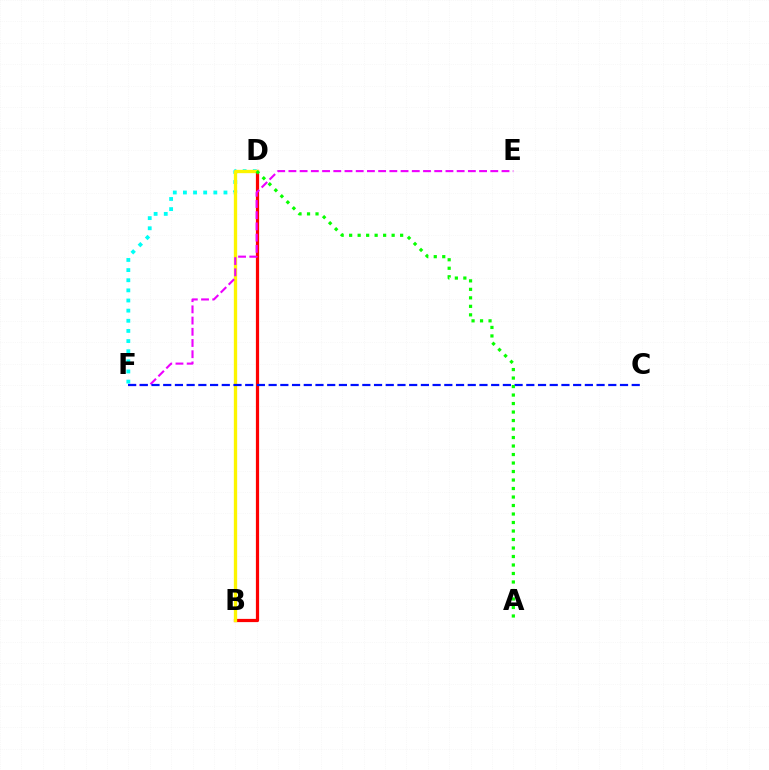{('B', 'D'): [{'color': '#ff0000', 'line_style': 'solid', 'thickness': 2.31}, {'color': '#fcf500', 'line_style': 'solid', 'thickness': 2.39}], ('D', 'F'): [{'color': '#00fff6', 'line_style': 'dotted', 'thickness': 2.75}], ('E', 'F'): [{'color': '#ee00ff', 'line_style': 'dashed', 'thickness': 1.52}], ('C', 'F'): [{'color': '#0010ff', 'line_style': 'dashed', 'thickness': 1.59}], ('A', 'D'): [{'color': '#08ff00', 'line_style': 'dotted', 'thickness': 2.31}]}